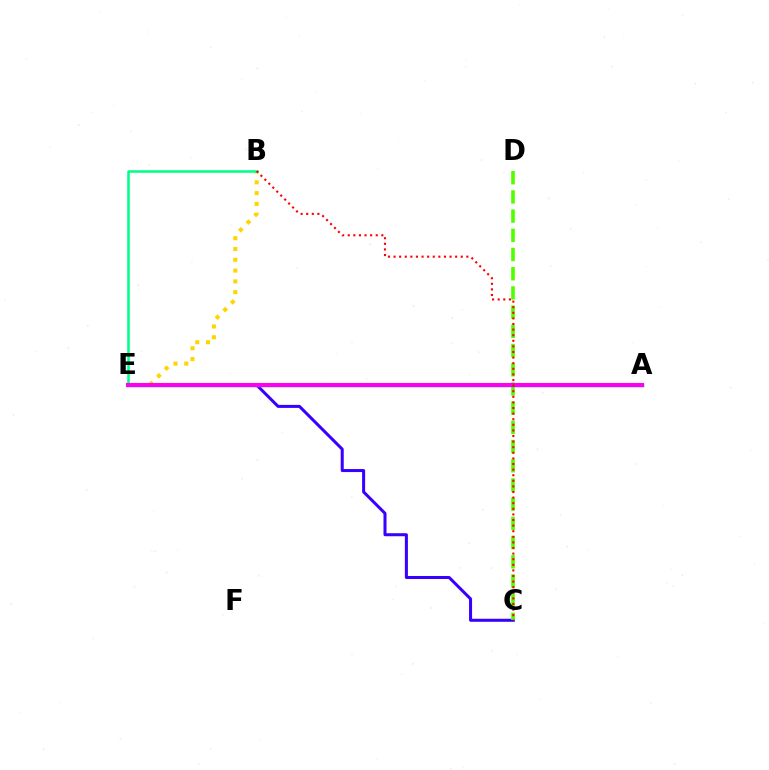{('B', 'E'): [{'color': '#ffd500', 'line_style': 'dotted', 'thickness': 2.93}, {'color': '#00ff86', 'line_style': 'solid', 'thickness': 1.83}], ('C', 'E'): [{'color': '#3700ff', 'line_style': 'solid', 'thickness': 2.18}], ('C', 'D'): [{'color': '#4fff00', 'line_style': 'dashed', 'thickness': 2.61}], ('A', 'E'): [{'color': '#009eff', 'line_style': 'solid', 'thickness': 2.5}, {'color': '#ff00ed', 'line_style': 'solid', 'thickness': 2.93}], ('B', 'C'): [{'color': '#ff0000', 'line_style': 'dotted', 'thickness': 1.52}]}